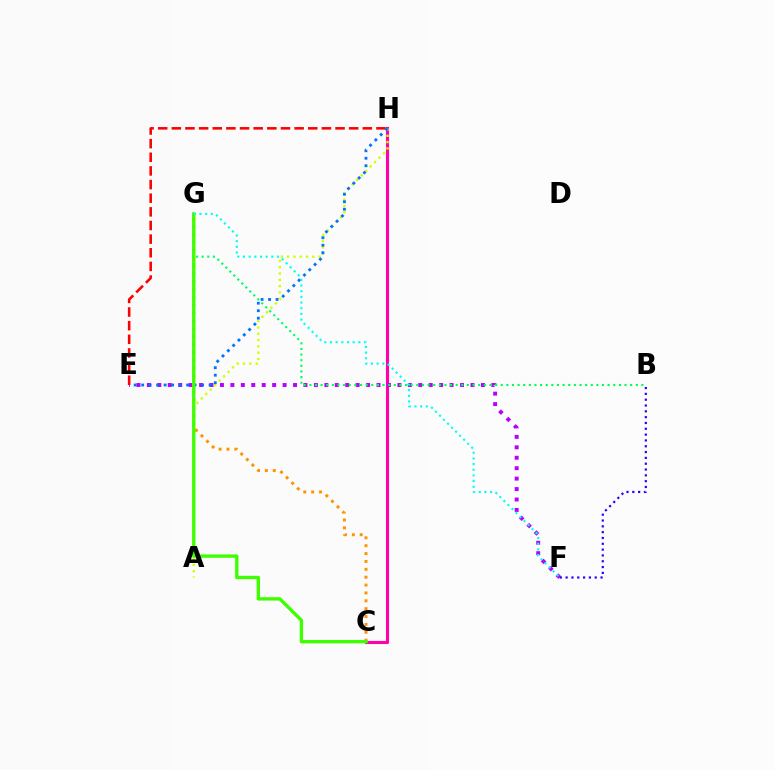{('C', 'H'): [{'color': '#ff00ac', 'line_style': 'solid', 'thickness': 2.23}], ('E', 'F'): [{'color': '#b900ff', 'line_style': 'dotted', 'thickness': 2.84}], ('C', 'G'): [{'color': '#ff9400', 'line_style': 'dotted', 'thickness': 2.14}, {'color': '#3dff00', 'line_style': 'solid', 'thickness': 2.41}], ('B', 'G'): [{'color': '#00ff5c', 'line_style': 'dotted', 'thickness': 1.53}], ('A', 'H'): [{'color': '#d1ff00', 'line_style': 'dotted', 'thickness': 1.71}], ('E', 'H'): [{'color': '#ff0000', 'line_style': 'dashed', 'thickness': 1.85}, {'color': '#0074ff', 'line_style': 'dotted', 'thickness': 2.04}], ('B', 'F'): [{'color': '#2500ff', 'line_style': 'dotted', 'thickness': 1.58}], ('F', 'G'): [{'color': '#00fff6', 'line_style': 'dotted', 'thickness': 1.54}]}